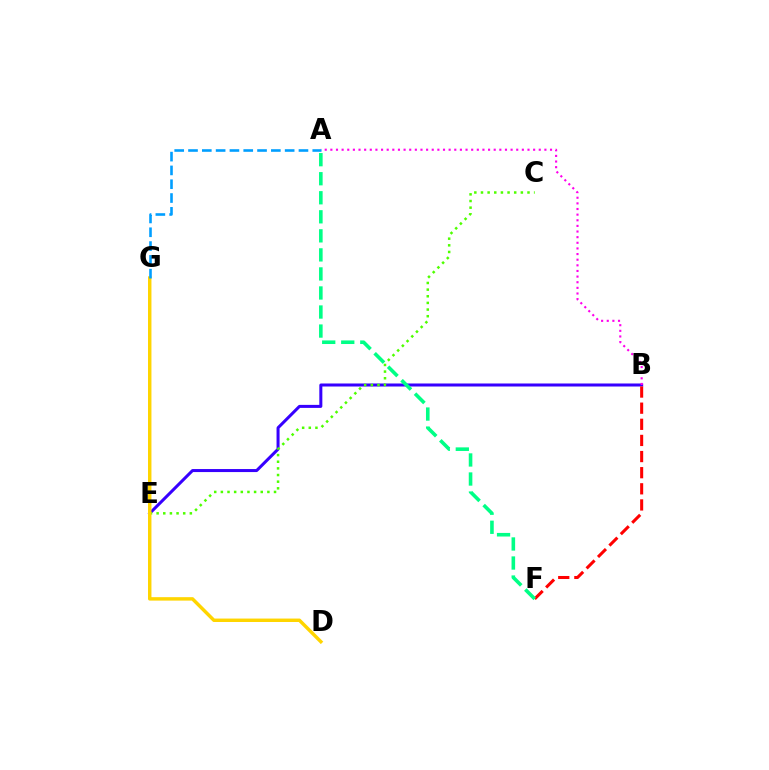{('B', 'E'): [{'color': '#3700ff', 'line_style': 'solid', 'thickness': 2.18}], ('B', 'F'): [{'color': '#ff0000', 'line_style': 'dashed', 'thickness': 2.19}], ('C', 'E'): [{'color': '#4fff00', 'line_style': 'dotted', 'thickness': 1.81}], ('A', 'F'): [{'color': '#00ff86', 'line_style': 'dashed', 'thickness': 2.59}], ('A', 'B'): [{'color': '#ff00ed', 'line_style': 'dotted', 'thickness': 1.53}], ('D', 'G'): [{'color': '#ffd500', 'line_style': 'solid', 'thickness': 2.48}], ('A', 'G'): [{'color': '#009eff', 'line_style': 'dashed', 'thickness': 1.88}]}